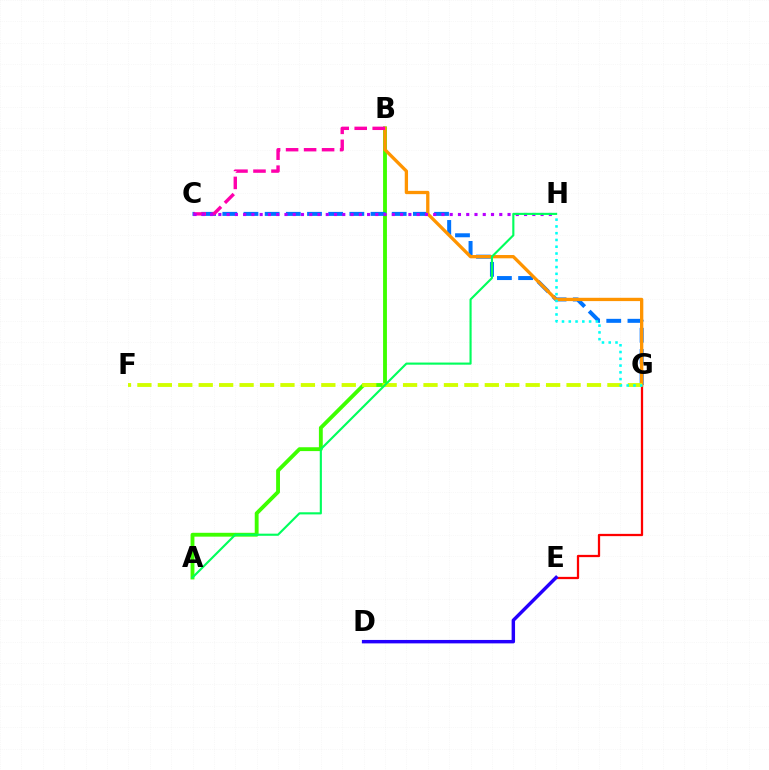{('A', 'B'): [{'color': '#3dff00', 'line_style': 'solid', 'thickness': 2.78}], ('C', 'G'): [{'color': '#0074ff', 'line_style': 'dashed', 'thickness': 2.88}], ('E', 'G'): [{'color': '#ff0000', 'line_style': 'solid', 'thickness': 1.63}], ('B', 'G'): [{'color': '#ff9400', 'line_style': 'solid', 'thickness': 2.38}], ('B', 'C'): [{'color': '#ff00ac', 'line_style': 'dashed', 'thickness': 2.45}], ('C', 'H'): [{'color': '#b900ff', 'line_style': 'dotted', 'thickness': 2.24}], ('F', 'G'): [{'color': '#d1ff00', 'line_style': 'dashed', 'thickness': 2.78}], ('A', 'H'): [{'color': '#00ff5c', 'line_style': 'solid', 'thickness': 1.53}], ('D', 'E'): [{'color': '#2500ff', 'line_style': 'solid', 'thickness': 2.47}], ('G', 'H'): [{'color': '#00fff6', 'line_style': 'dotted', 'thickness': 1.84}]}